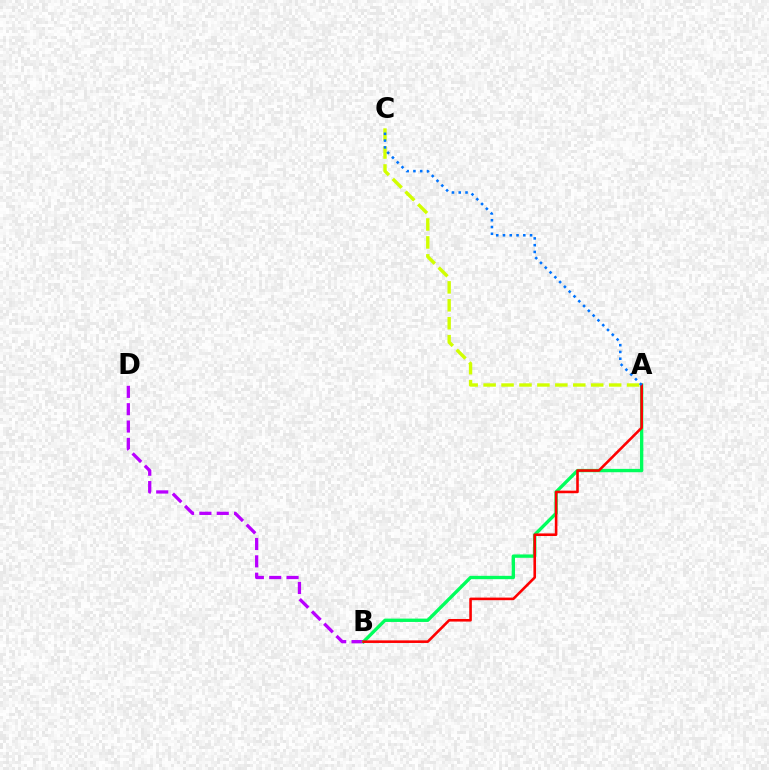{('A', 'C'): [{'color': '#d1ff00', 'line_style': 'dashed', 'thickness': 2.44}, {'color': '#0074ff', 'line_style': 'dotted', 'thickness': 1.84}], ('B', 'D'): [{'color': '#b900ff', 'line_style': 'dashed', 'thickness': 2.36}], ('A', 'B'): [{'color': '#00ff5c', 'line_style': 'solid', 'thickness': 2.41}, {'color': '#ff0000', 'line_style': 'solid', 'thickness': 1.86}]}